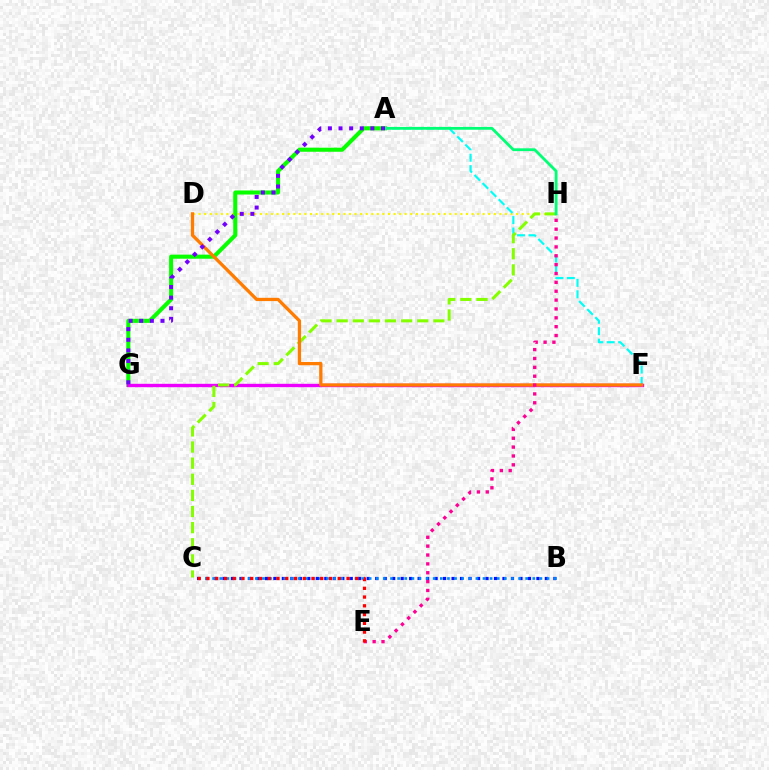{('B', 'C'): [{'color': '#0010ff', 'line_style': 'dotted', 'thickness': 2.31}, {'color': '#008cff', 'line_style': 'dotted', 'thickness': 1.93}], ('D', 'H'): [{'color': '#fcf500', 'line_style': 'dotted', 'thickness': 1.51}], ('A', 'F'): [{'color': '#00fff6', 'line_style': 'dashed', 'thickness': 1.55}], ('A', 'G'): [{'color': '#08ff00', 'line_style': 'solid', 'thickness': 2.93}, {'color': '#7200ff', 'line_style': 'dotted', 'thickness': 2.88}], ('F', 'G'): [{'color': '#ee00ff', 'line_style': 'solid', 'thickness': 2.44}], ('C', 'H'): [{'color': '#84ff00', 'line_style': 'dashed', 'thickness': 2.19}], ('A', 'H'): [{'color': '#00ff74', 'line_style': 'solid', 'thickness': 2.03}], ('D', 'F'): [{'color': '#ff7c00', 'line_style': 'solid', 'thickness': 2.36}], ('E', 'H'): [{'color': '#ff0094', 'line_style': 'dotted', 'thickness': 2.41}], ('C', 'E'): [{'color': '#ff0000', 'line_style': 'dotted', 'thickness': 2.38}]}